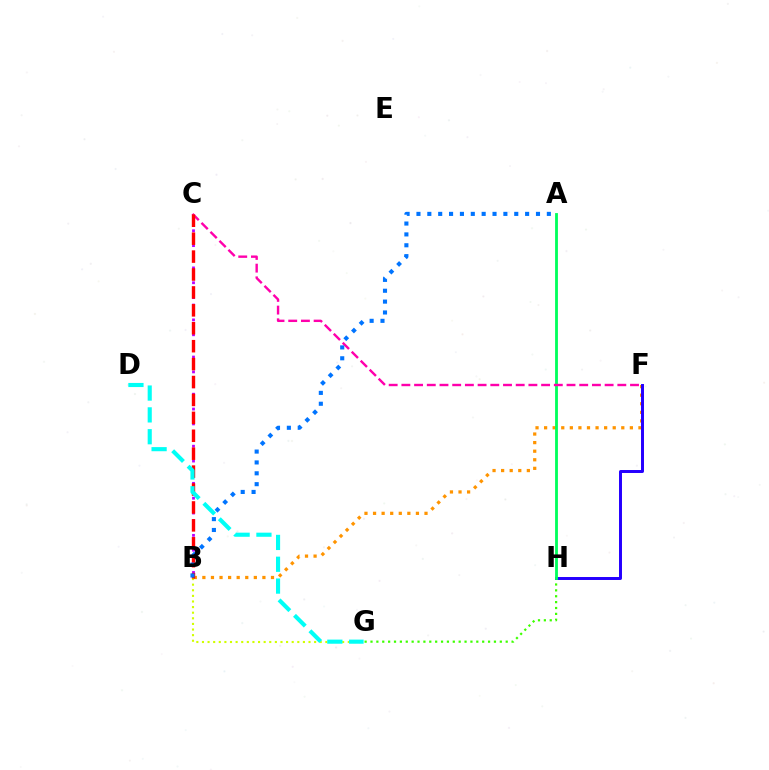{('B', 'G'): [{'color': '#d1ff00', 'line_style': 'dotted', 'thickness': 1.52}], ('G', 'H'): [{'color': '#3dff00', 'line_style': 'dotted', 'thickness': 1.6}], ('B', 'F'): [{'color': '#ff9400', 'line_style': 'dotted', 'thickness': 2.33}], ('B', 'C'): [{'color': '#b900ff', 'line_style': 'dotted', 'thickness': 2.02}, {'color': '#ff0000', 'line_style': 'dashed', 'thickness': 2.43}], ('F', 'H'): [{'color': '#2500ff', 'line_style': 'solid', 'thickness': 2.14}], ('A', 'H'): [{'color': '#00ff5c', 'line_style': 'solid', 'thickness': 2.04}], ('C', 'F'): [{'color': '#ff00ac', 'line_style': 'dashed', 'thickness': 1.73}], ('A', 'B'): [{'color': '#0074ff', 'line_style': 'dotted', 'thickness': 2.95}], ('D', 'G'): [{'color': '#00fff6', 'line_style': 'dashed', 'thickness': 2.97}]}